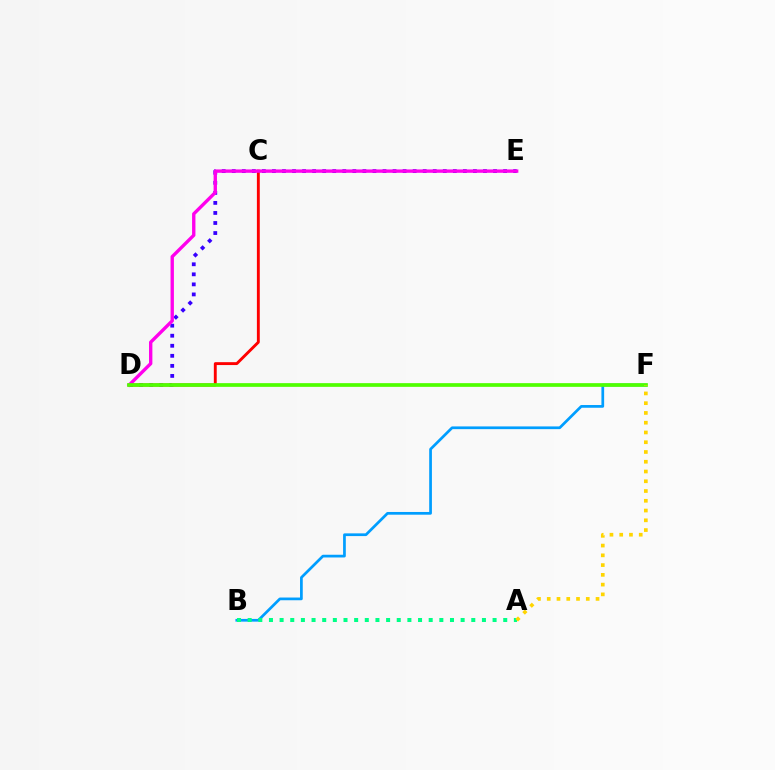{('D', 'E'): [{'color': '#3700ff', 'line_style': 'dotted', 'thickness': 2.73}, {'color': '#ff00ed', 'line_style': 'solid', 'thickness': 2.42}], ('C', 'D'): [{'color': '#ff0000', 'line_style': 'solid', 'thickness': 2.08}], ('B', 'F'): [{'color': '#009eff', 'line_style': 'solid', 'thickness': 1.96}], ('A', 'B'): [{'color': '#00ff86', 'line_style': 'dotted', 'thickness': 2.89}], ('D', 'F'): [{'color': '#4fff00', 'line_style': 'solid', 'thickness': 2.67}], ('A', 'F'): [{'color': '#ffd500', 'line_style': 'dotted', 'thickness': 2.65}]}